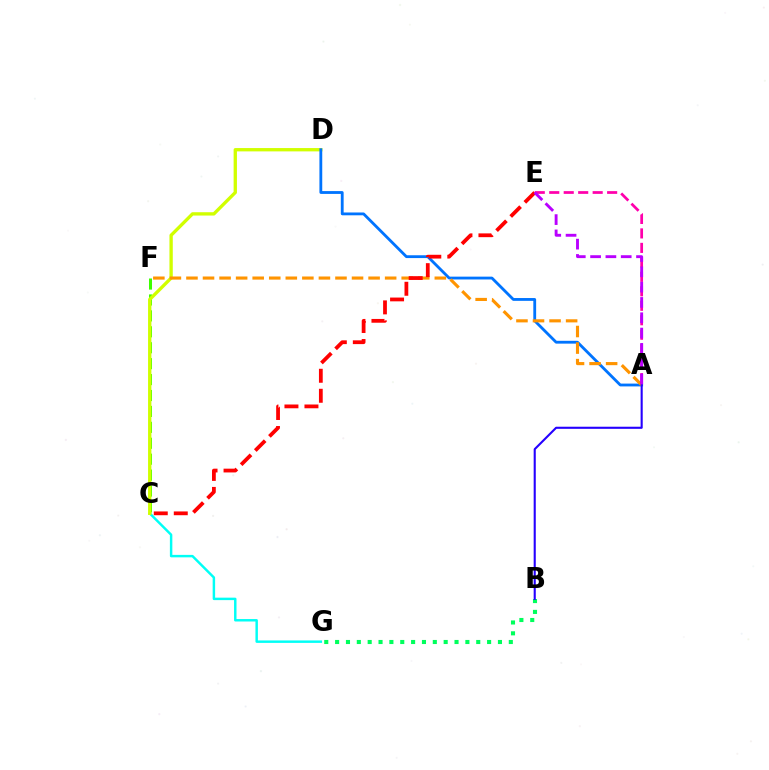{('C', 'F'): [{'color': '#3dff00', 'line_style': 'dashed', 'thickness': 2.16}], ('C', 'G'): [{'color': '#00fff6', 'line_style': 'solid', 'thickness': 1.77}], ('C', 'D'): [{'color': '#d1ff00', 'line_style': 'solid', 'thickness': 2.4}], ('B', 'G'): [{'color': '#00ff5c', 'line_style': 'dotted', 'thickness': 2.95}], ('A', 'D'): [{'color': '#0074ff', 'line_style': 'solid', 'thickness': 2.03}], ('A', 'F'): [{'color': '#ff9400', 'line_style': 'dashed', 'thickness': 2.25}], ('A', 'B'): [{'color': '#2500ff', 'line_style': 'solid', 'thickness': 1.52}], ('C', 'E'): [{'color': '#ff0000', 'line_style': 'dashed', 'thickness': 2.72}], ('A', 'E'): [{'color': '#ff00ac', 'line_style': 'dashed', 'thickness': 1.97}, {'color': '#b900ff', 'line_style': 'dashed', 'thickness': 2.08}]}